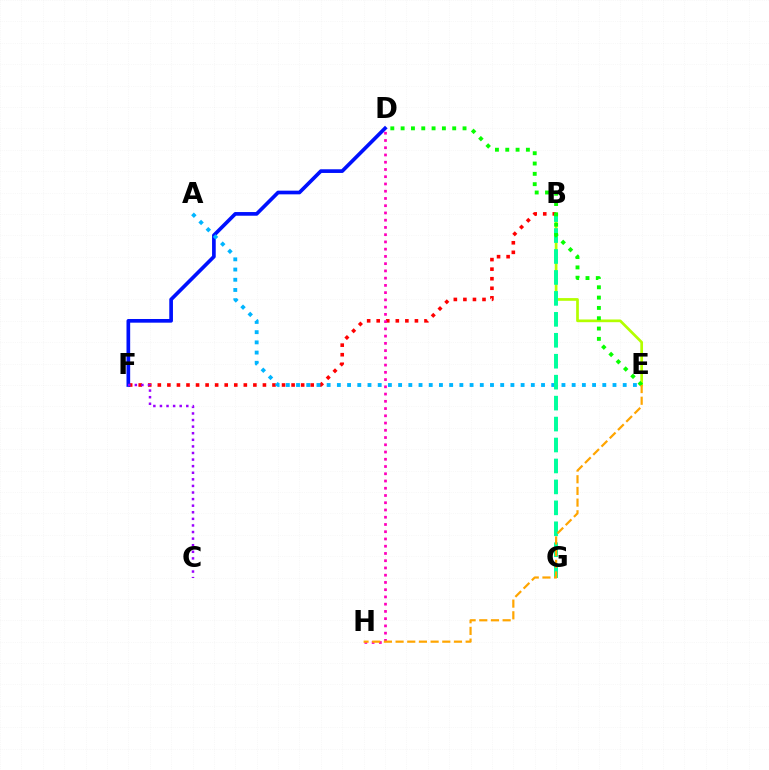{('B', 'F'): [{'color': '#ff0000', 'line_style': 'dotted', 'thickness': 2.6}], ('D', 'F'): [{'color': '#0010ff', 'line_style': 'solid', 'thickness': 2.65}], ('B', 'E'): [{'color': '#b3ff00', 'line_style': 'solid', 'thickness': 1.95}], ('D', 'H'): [{'color': '#ff00bd', 'line_style': 'dotted', 'thickness': 1.97}], ('A', 'E'): [{'color': '#00b5ff', 'line_style': 'dotted', 'thickness': 2.77}], ('B', 'G'): [{'color': '#00ff9d', 'line_style': 'dashed', 'thickness': 2.85}], ('D', 'E'): [{'color': '#08ff00', 'line_style': 'dotted', 'thickness': 2.8}], ('E', 'H'): [{'color': '#ffa500', 'line_style': 'dashed', 'thickness': 1.59}], ('C', 'F'): [{'color': '#9b00ff', 'line_style': 'dotted', 'thickness': 1.79}]}